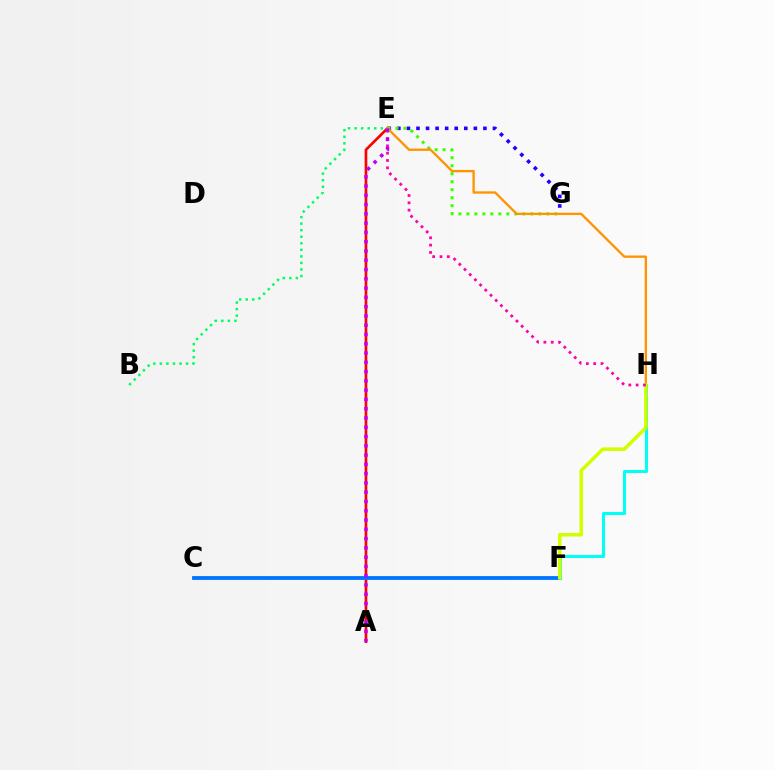{('A', 'E'): [{'color': '#ff0000', 'line_style': 'solid', 'thickness': 1.93}, {'color': '#b900ff', 'line_style': 'dotted', 'thickness': 2.52}], ('E', 'G'): [{'color': '#2500ff', 'line_style': 'dotted', 'thickness': 2.6}, {'color': '#3dff00', 'line_style': 'dotted', 'thickness': 2.17}], ('B', 'E'): [{'color': '#00ff5c', 'line_style': 'dotted', 'thickness': 1.78}], ('C', 'F'): [{'color': '#0074ff', 'line_style': 'solid', 'thickness': 2.75}], ('F', 'H'): [{'color': '#00fff6', 'line_style': 'solid', 'thickness': 2.19}, {'color': '#d1ff00', 'line_style': 'solid', 'thickness': 2.55}], ('E', 'H'): [{'color': '#ff9400', 'line_style': 'solid', 'thickness': 1.69}, {'color': '#ff00ac', 'line_style': 'dotted', 'thickness': 1.99}]}